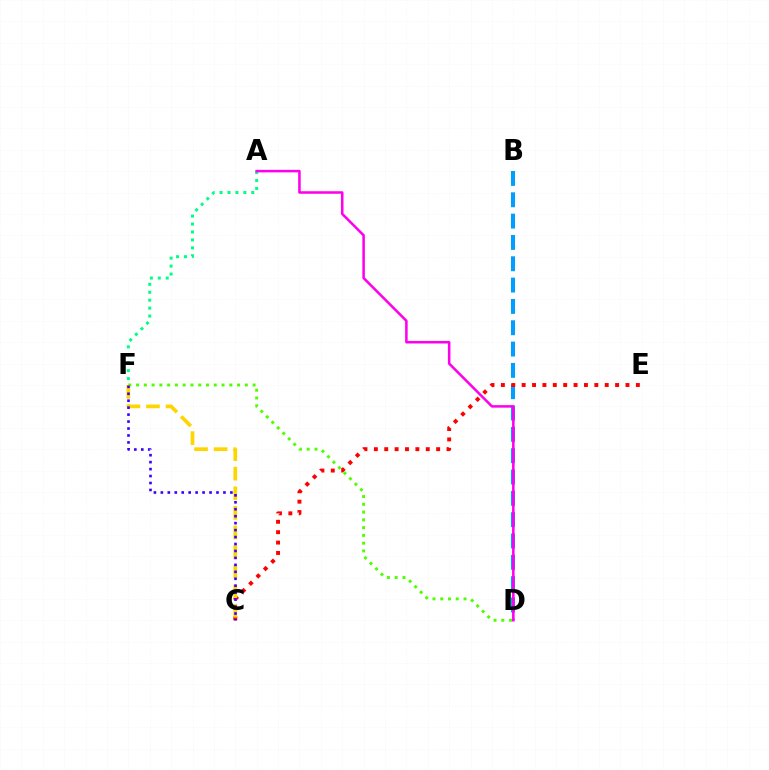{('B', 'D'): [{'color': '#009eff', 'line_style': 'dashed', 'thickness': 2.9}], ('D', 'F'): [{'color': '#4fff00', 'line_style': 'dotted', 'thickness': 2.11}], ('A', 'F'): [{'color': '#00ff86', 'line_style': 'dotted', 'thickness': 2.15}], ('C', 'E'): [{'color': '#ff0000', 'line_style': 'dotted', 'thickness': 2.82}], ('C', 'F'): [{'color': '#ffd500', 'line_style': 'dashed', 'thickness': 2.66}, {'color': '#3700ff', 'line_style': 'dotted', 'thickness': 1.89}], ('A', 'D'): [{'color': '#ff00ed', 'line_style': 'solid', 'thickness': 1.83}]}